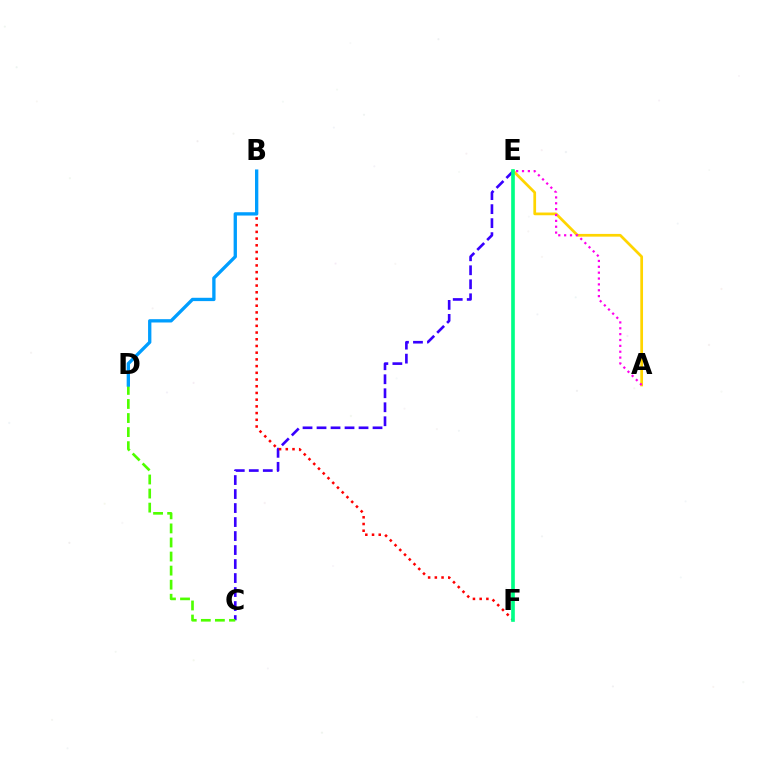{('A', 'E'): [{'color': '#ffd500', 'line_style': 'solid', 'thickness': 1.96}, {'color': '#ff00ed', 'line_style': 'dotted', 'thickness': 1.59}], ('C', 'E'): [{'color': '#3700ff', 'line_style': 'dashed', 'thickness': 1.9}], ('B', 'F'): [{'color': '#ff0000', 'line_style': 'dotted', 'thickness': 1.82}], ('E', 'F'): [{'color': '#00ff86', 'line_style': 'solid', 'thickness': 2.63}], ('C', 'D'): [{'color': '#4fff00', 'line_style': 'dashed', 'thickness': 1.91}], ('B', 'D'): [{'color': '#009eff', 'line_style': 'solid', 'thickness': 2.39}]}